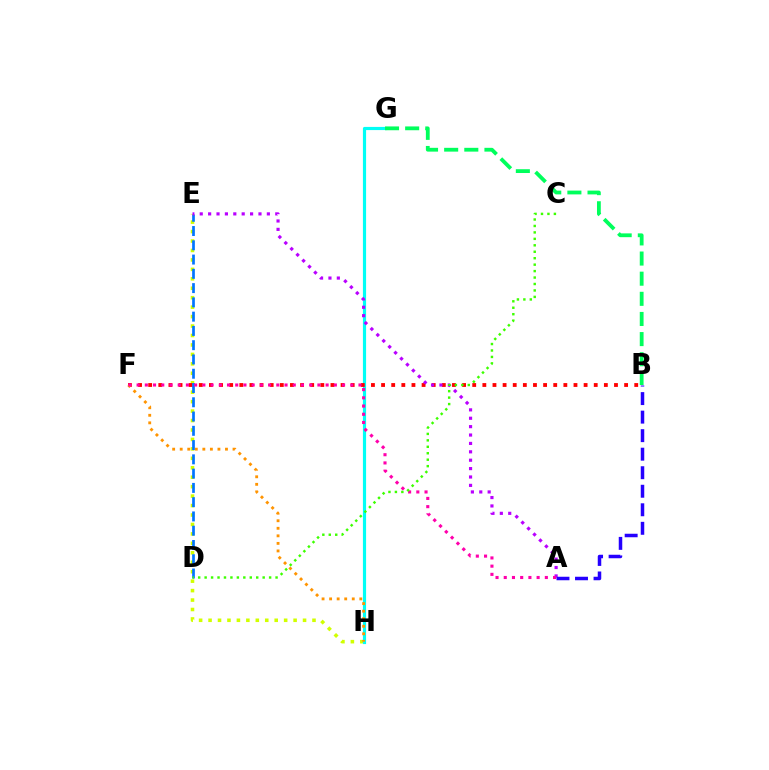{('E', 'H'): [{'color': '#d1ff00', 'line_style': 'dotted', 'thickness': 2.57}], ('G', 'H'): [{'color': '#00fff6', 'line_style': 'solid', 'thickness': 2.28}], ('B', 'F'): [{'color': '#ff0000', 'line_style': 'dotted', 'thickness': 2.75}], ('D', 'E'): [{'color': '#0074ff', 'line_style': 'dashed', 'thickness': 1.94}], ('A', 'E'): [{'color': '#b900ff', 'line_style': 'dotted', 'thickness': 2.28}], ('F', 'H'): [{'color': '#ff9400', 'line_style': 'dotted', 'thickness': 2.05}], ('A', 'B'): [{'color': '#2500ff', 'line_style': 'dashed', 'thickness': 2.52}], ('A', 'F'): [{'color': '#ff00ac', 'line_style': 'dotted', 'thickness': 2.23}], ('B', 'G'): [{'color': '#00ff5c', 'line_style': 'dashed', 'thickness': 2.74}], ('C', 'D'): [{'color': '#3dff00', 'line_style': 'dotted', 'thickness': 1.75}]}